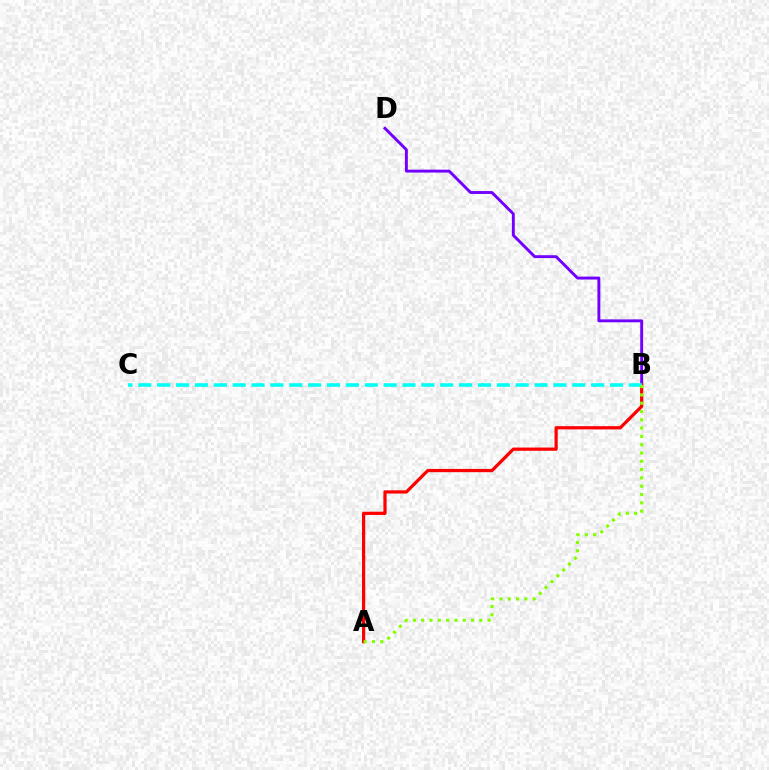{('B', 'D'): [{'color': '#7200ff', 'line_style': 'solid', 'thickness': 2.09}], ('A', 'B'): [{'color': '#ff0000', 'line_style': 'solid', 'thickness': 2.33}, {'color': '#84ff00', 'line_style': 'dotted', 'thickness': 2.26}], ('B', 'C'): [{'color': '#00fff6', 'line_style': 'dashed', 'thickness': 2.56}]}